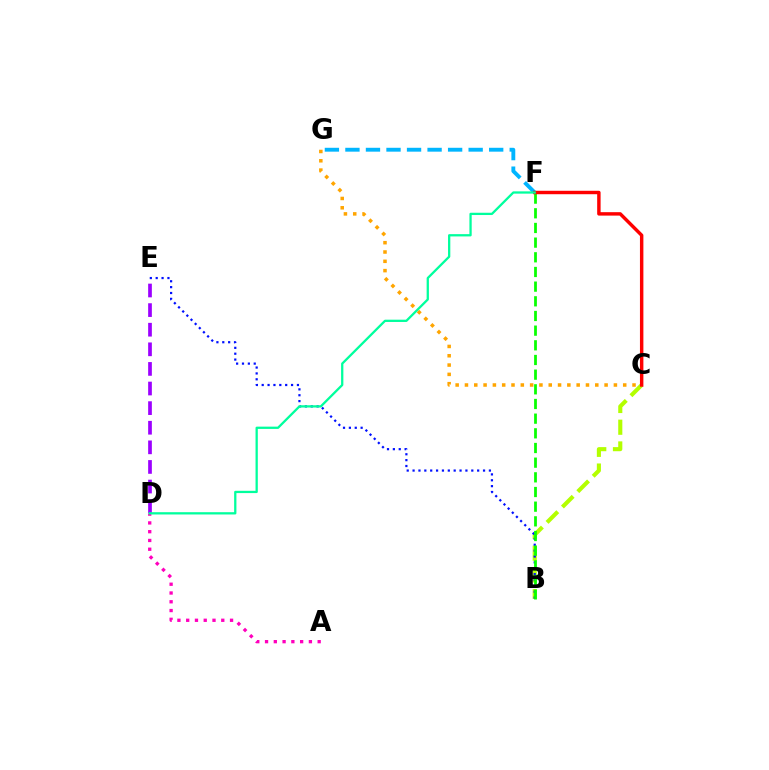{('B', 'C'): [{'color': '#b3ff00', 'line_style': 'dashed', 'thickness': 2.95}], ('B', 'E'): [{'color': '#0010ff', 'line_style': 'dotted', 'thickness': 1.6}], ('A', 'D'): [{'color': '#ff00bd', 'line_style': 'dotted', 'thickness': 2.38}], ('D', 'E'): [{'color': '#9b00ff', 'line_style': 'dashed', 'thickness': 2.66}], ('F', 'G'): [{'color': '#00b5ff', 'line_style': 'dashed', 'thickness': 2.79}], ('C', 'G'): [{'color': '#ffa500', 'line_style': 'dotted', 'thickness': 2.53}], ('B', 'F'): [{'color': '#08ff00', 'line_style': 'dashed', 'thickness': 1.99}], ('C', 'F'): [{'color': '#ff0000', 'line_style': 'solid', 'thickness': 2.47}], ('D', 'F'): [{'color': '#00ff9d', 'line_style': 'solid', 'thickness': 1.64}]}